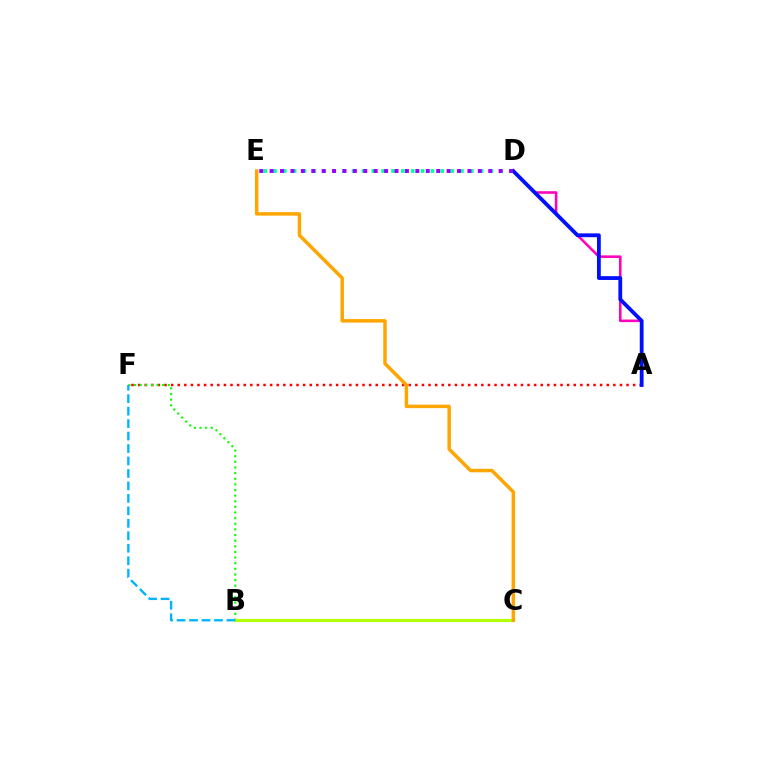{('A', 'F'): [{'color': '#ff0000', 'line_style': 'dotted', 'thickness': 1.79}], ('B', 'F'): [{'color': '#08ff00', 'line_style': 'dotted', 'thickness': 1.53}, {'color': '#00b5ff', 'line_style': 'dashed', 'thickness': 1.69}], ('A', 'D'): [{'color': '#ff00bd', 'line_style': 'solid', 'thickness': 1.86}, {'color': '#0010ff', 'line_style': 'solid', 'thickness': 2.74}], ('B', 'C'): [{'color': '#b3ff00', 'line_style': 'solid', 'thickness': 2.26}], ('D', 'E'): [{'color': '#00ff9d', 'line_style': 'dotted', 'thickness': 2.67}, {'color': '#9b00ff', 'line_style': 'dotted', 'thickness': 2.83}], ('C', 'E'): [{'color': '#ffa500', 'line_style': 'solid', 'thickness': 2.5}]}